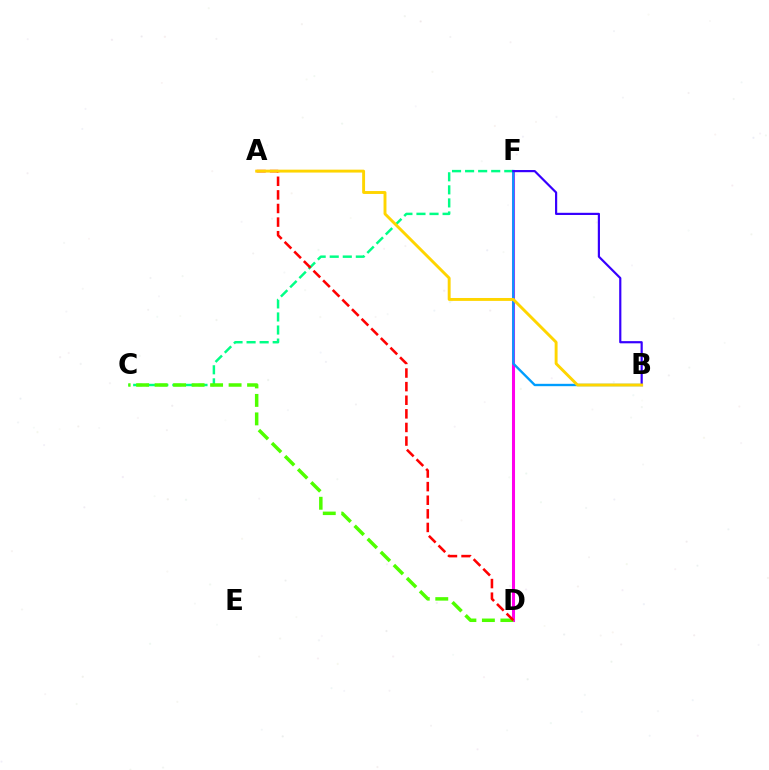{('D', 'F'): [{'color': '#ff00ed', 'line_style': 'solid', 'thickness': 2.19}], ('C', 'F'): [{'color': '#00ff86', 'line_style': 'dashed', 'thickness': 1.77}], ('C', 'D'): [{'color': '#4fff00', 'line_style': 'dashed', 'thickness': 2.51}], ('B', 'F'): [{'color': '#009eff', 'line_style': 'solid', 'thickness': 1.7}, {'color': '#3700ff', 'line_style': 'solid', 'thickness': 1.57}], ('A', 'D'): [{'color': '#ff0000', 'line_style': 'dashed', 'thickness': 1.85}], ('A', 'B'): [{'color': '#ffd500', 'line_style': 'solid', 'thickness': 2.09}]}